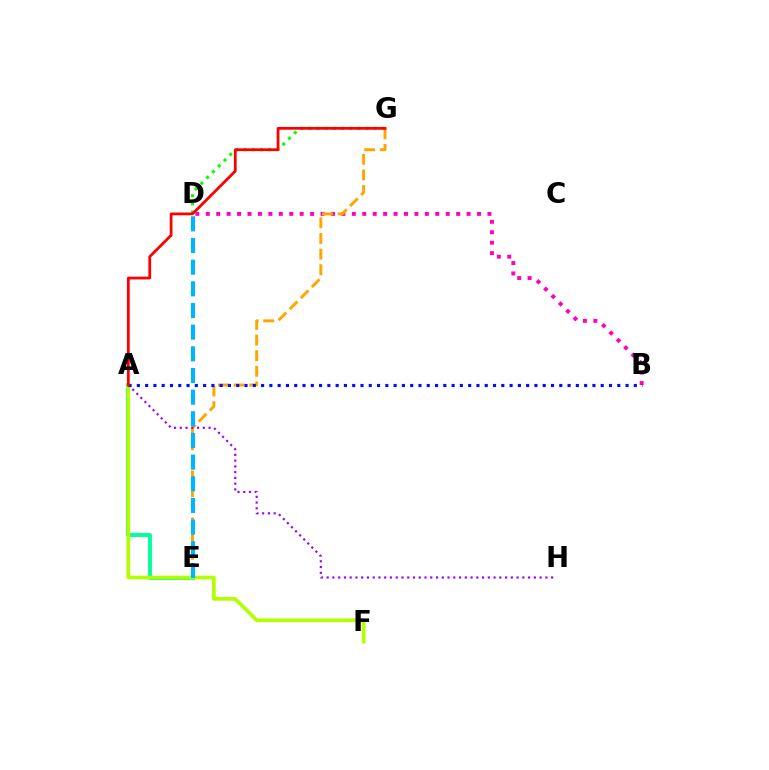{('A', 'E'): [{'color': '#00ff9d', 'line_style': 'solid', 'thickness': 2.82}], ('D', 'G'): [{'color': '#08ff00', 'line_style': 'dotted', 'thickness': 2.22}], ('A', 'F'): [{'color': '#b3ff00', 'line_style': 'solid', 'thickness': 2.65}], ('B', 'D'): [{'color': '#ff00bd', 'line_style': 'dotted', 'thickness': 2.83}], ('E', 'G'): [{'color': '#ffa500', 'line_style': 'dashed', 'thickness': 2.12}], ('A', 'H'): [{'color': '#9b00ff', 'line_style': 'dotted', 'thickness': 1.56}], ('D', 'E'): [{'color': '#00b5ff', 'line_style': 'dashed', 'thickness': 2.94}], ('A', 'B'): [{'color': '#0010ff', 'line_style': 'dotted', 'thickness': 2.25}], ('A', 'G'): [{'color': '#ff0000', 'line_style': 'solid', 'thickness': 1.99}]}